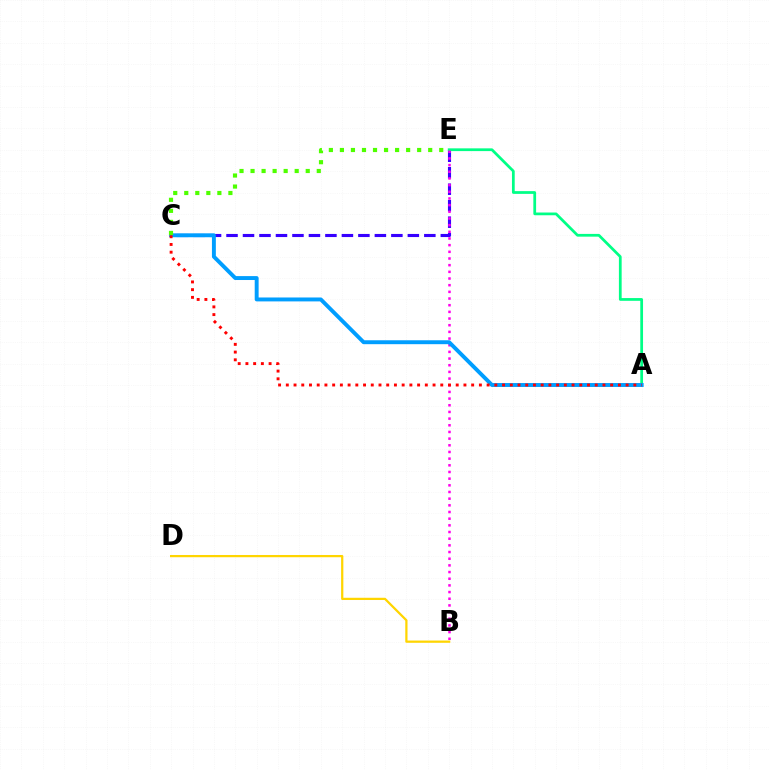{('C', 'E'): [{'color': '#3700ff', 'line_style': 'dashed', 'thickness': 2.24}, {'color': '#4fff00', 'line_style': 'dotted', 'thickness': 3.0}], ('A', 'E'): [{'color': '#00ff86', 'line_style': 'solid', 'thickness': 1.98}], ('B', 'E'): [{'color': '#ff00ed', 'line_style': 'dotted', 'thickness': 1.81}], ('B', 'D'): [{'color': '#ffd500', 'line_style': 'solid', 'thickness': 1.61}], ('A', 'C'): [{'color': '#009eff', 'line_style': 'solid', 'thickness': 2.82}, {'color': '#ff0000', 'line_style': 'dotted', 'thickness': 2.1}]}